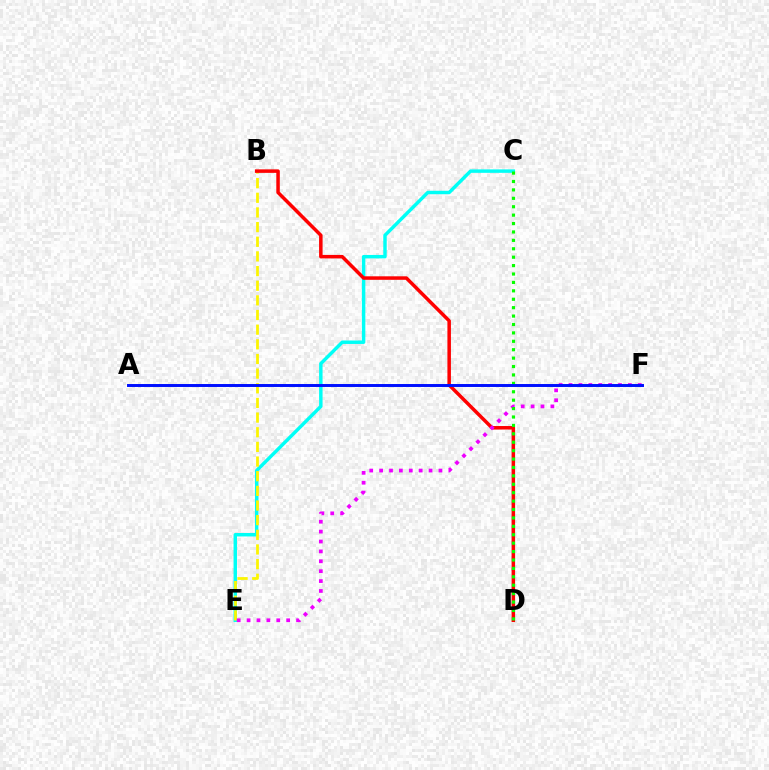{('C', 'E'): [{'color': '#00fff6', 'line_style': 'solid', 'thickness': 2.48}], ('B', 'E'): [{'color': '#fcf500', 'line_style': 'dashed', 'thickness': 1.99}], ('B', 'D'): [{'color': '#ff0000', 'line_style': 'solid', 'thickness': 2.52}], ('E', 'F'): [{'color': '#ee00ff', 'line_style': 'dotted', 'thickness': 2.69}], ('C', 'D'): [{'color': '#08ff00', 'line_style': 'dotted', 'thickness': 2.29}], ('A', 'F'): [{'color': '#0010ff', 'line_style': 'solid', 'thickness': 2.12}]}